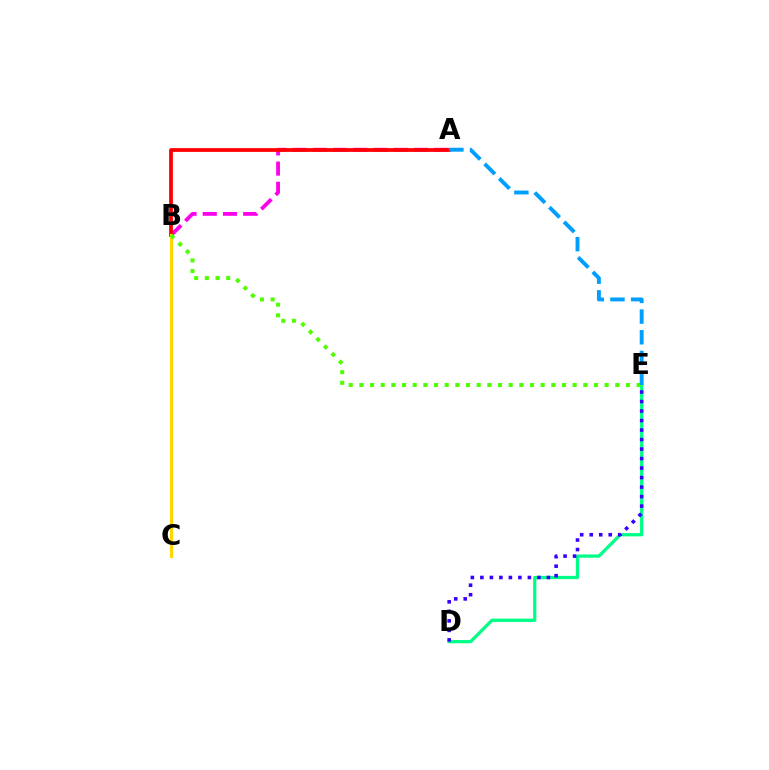{('D', 'E'): [{'color': '#00ff86', 'line_style': 'solid', 'thickness': 2.35}, {'color': '#3700ff', 'line_style': 'dotted', 'thickness': 2.58}], ('A', 'B'): [{'color': '#ff00ed', 'line_style': 'dashed', 'thickness': 2.75}, {'color': '#ff0000', 'line_style': 'solid', 'thickness': 2.72}], ('B', 'C'): [{'color': '#ffd500', 'line_style': 'solid', 'thickness': 2.22}], ('B', 'E'): [{'color': '#4fff00', 'line_style': 'dotted', 'thickness': 2.9}], ('A', 'E'): [{'color': '#009eff', 'line_style': 'dashed', 'thickness': 2.81}]}